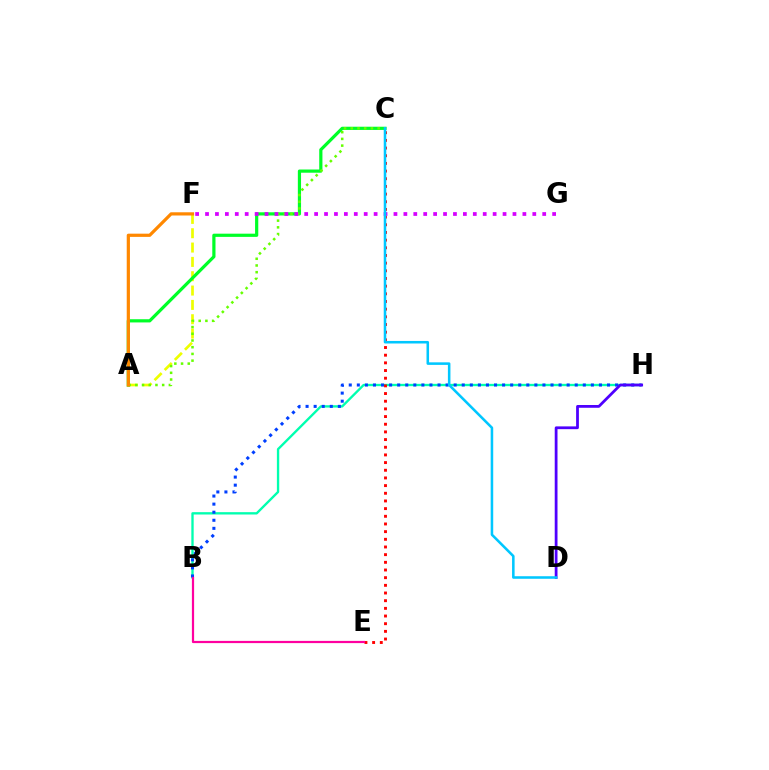{('A', 'F'): [{'color': '#eeff00', 'line_style': 'dashed', 'thickness': 1.95}, {'color': '#ff8800', 'line_style': 'solid', 'thickness': 2.31}], ('B', 'H'): [{'color': '#00ffaf', 'line_style': 'solid', 'thickness': 1.69}, {'color': '#003fff', 'line_style': 'dotted', 'thickness': 2.19}], ('A', 'C'): [{'color': '#00ff27', 'line_style': 'solid', 'thickness': 2.31}, {'color': '#66ff00', 'line_style': 'dotted', 'thickness': 1.82}], ('D', 'H'): [{'color': '#4f00ff', 'line_style': 'solid', 'thickness': 2.0}], ('C', 'E'): [{'color': '#ff0000', 'line_style': 'dotted', 'thickness': 2.08}], ('B', 'E'): [{'color': '#ff00a0', 'line_style': 'solid', 'thickness': 1.59}], ('F', 'G'): [{'color': '#d600ff', 'line_style': 'dotted', 'thickness': 2.69}], ('C', 'D'): [{'color': '#00c7ff', 'line_style': 'solid', 'thickness': 1.83}]}